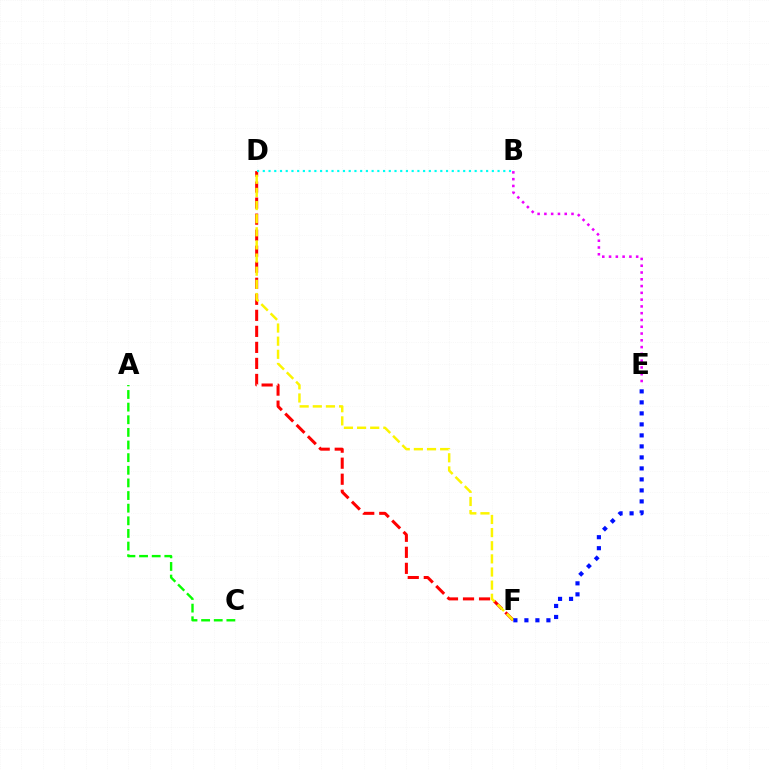{('D', 'F'): [{'color': '#ff0000', 'line_style': 'dashed', 'thickness': 2.18}, {'color': '#fcf500', 'line_style': 'dashed', 'thickness': 1.78}], ('B', 'E'): [{'color': '#ee00ff', 'line_style': 'dotted', 'thickness': 1.84}], ('B', 'D'): [{'color': '#00fff6', 'line_style': 'dotted', 'thickness': 1.56}], ('E', 'F'): [{'color': '#0010ff', 'line_style': 'dotted', 'thickness': 2.99}], ('A', 'C'): [{'color': '#08ff00', 'line_style': 'dashed', 'thickness': 1.72}]}